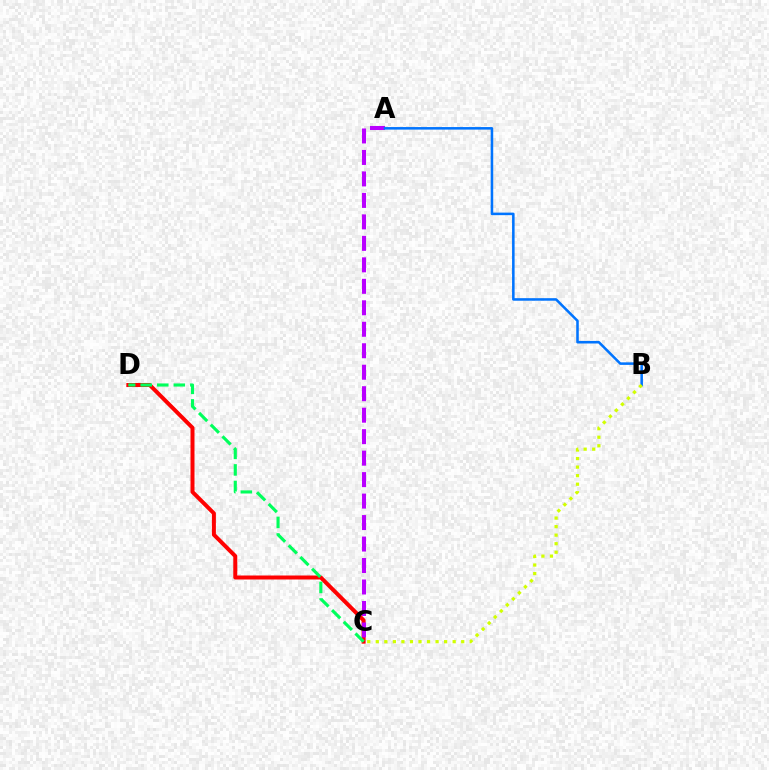{('C', 'D'): [{'color': '#ff0000', 'line_style': 'solid', 'thickness': 2.88}, {'color': '#00ff5c', 'line_style': 'dashed', 'thickness': 2.25}], ('A', 'C'): [{'color': '#b900ff', 'line_style': 'dashed', 'thickness': 2.92}], ('A', 'B'): [{'color': '#0074ff', 'line_style': 'solid', 'thickness': 1.83}], ('B', 'C'): [{'color': '#d1ff00', 'line_style': 'dotted', 'thickness': 2.32}]}